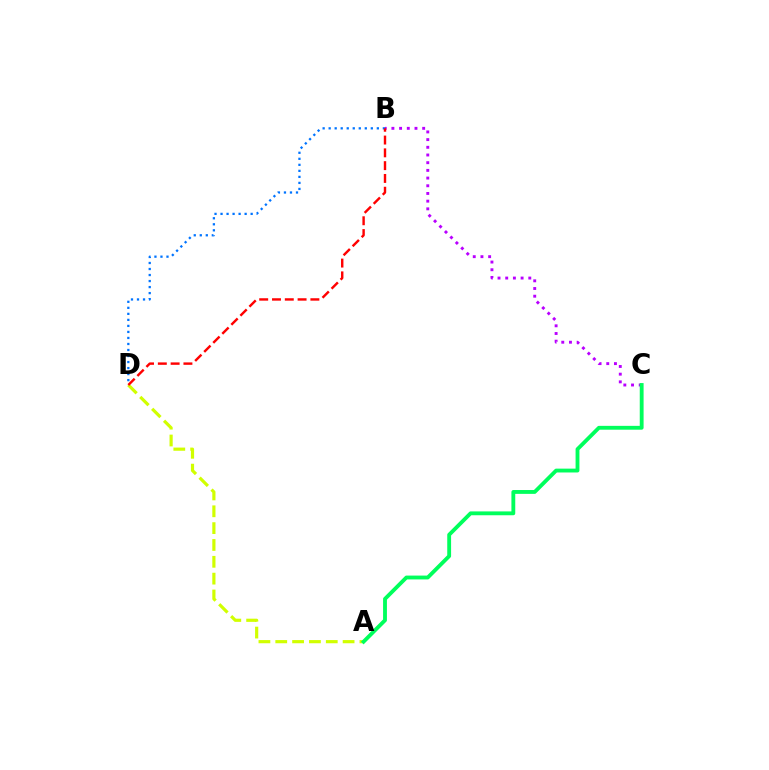{('B', 'C'): [{'color': '#b900ff', 'line_style': 'dotted', 'thickness': 2.09}], ('A', 'D'): [{'color': '#d1ff00', 'line_style': 'dashed', 'thickness': 2.29}], ('B', 'D'): [{'color': '#0074ff', 'line_style': 'dotted', 'thickness': 1.64}, {'color': '#ff0000', 'line_style': 'dashed', 'thickness': 1.74}], ('A', 'C'): [{'color': '#00ff5c', 'line_style': 'solid', 'thickness': 2.77}]}